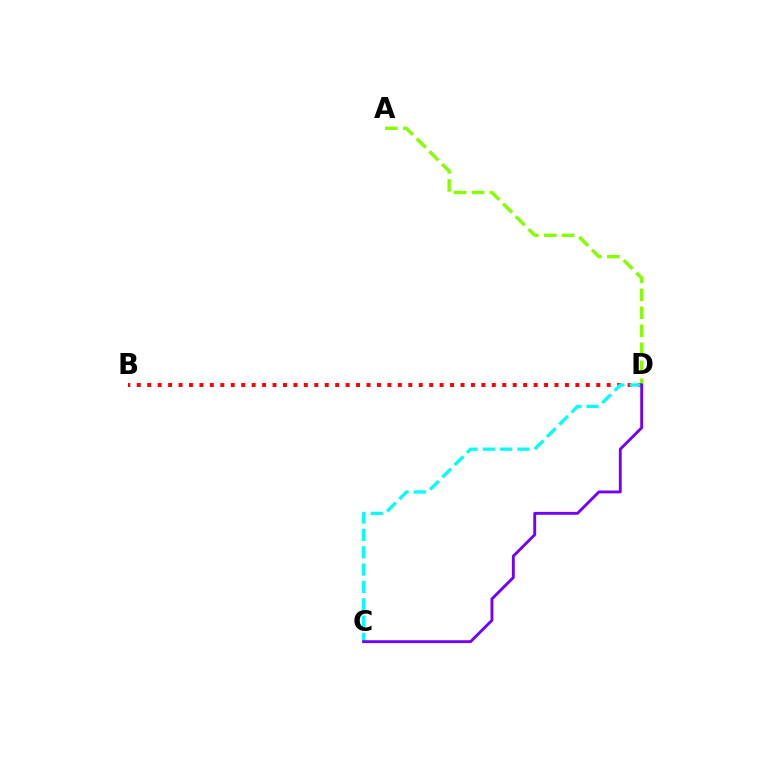{('A', 'D'): [{'color': '#84ff00', 'line_style': 'dashed', 'thickness': 2.44}], ('B', 'D'): [{'color': '#ff0000', 'line_style': 'dotted', 'thickness': 2.84}], ('C', 'D'): [{'color': '#00fff6', 'line_style': 'dashed', 'thickness': 2.36}, {'color': '#7200ff', 'line_style': 'solid', 'thickness': 2.06}]}